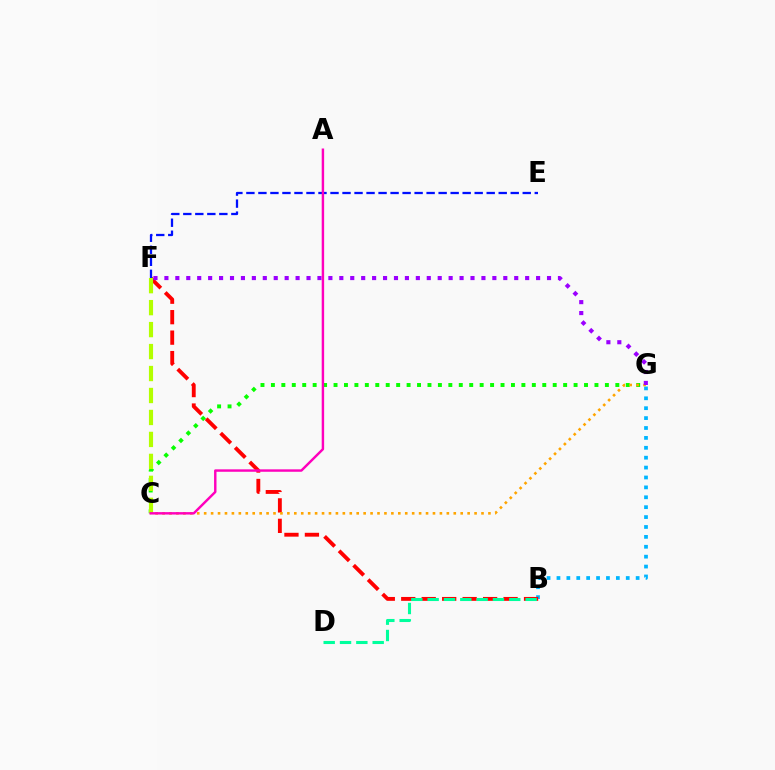{('B', 'G'): [{'color': '#00b5ff', 'line_style': 'dotted', 'thickness': 2.69}], ('B', 'F'): [{'color': '#ff0000', 'line_style': 'dashed', 'thickness': 2.78}], ('B', 'D'): [{'color': '#00ff9d', 'line_style': 'dashed', 'thickness': 2.22}], ('E', 'F'): [{'color': '#0010ff', 'line_style': 'dashed', 'thickness': 1.63}], ('C', 'G'): [{'color': '#08ff00', 'line_style': 'dotted', 'thickness': 2.84}, {'color': '#ffa500', 'line_style': 'dotted', 'thickness': 1.88}], ('C', 'F'): [{'color': '#b3ff00', 'line_style': 'dashed', 'thickness': 2.98}], ('F', 'G'): [{'color': '#9b00ff', 'line_style': 'dotted', 'thickness': 2.97}], ('A', 'C'): [{'color': '#ff00bd', 'line_style': 'solid', 'thickness': 1.75}]}